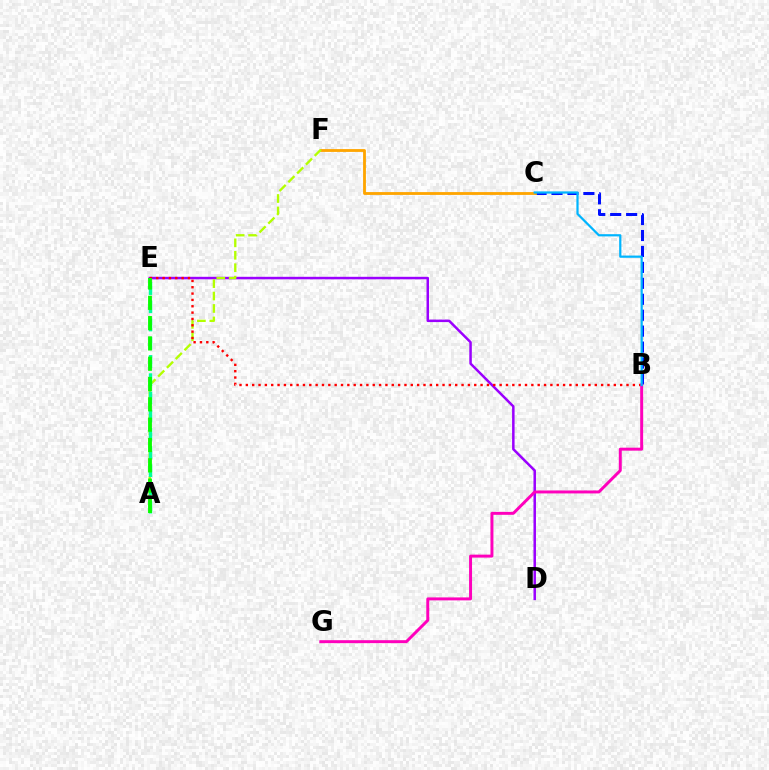{('B', 'C'): [{'color': '#0010ff', 'line_style': 'dashed', 'thickness': 2.17}, {'color': '#00b5ff', 'line_style': 'solid', 'thickness': 1.6}], ('D', 'E'): [{'color': '#9b00ff', 'line_style': 'solid', 'thickness': 1.8}], ('C', 'F'): [{'color': '#ffa500', 'line_style': 'solid', 'thickness': 2.04}], ('A', 'F'): [{'color': '#b3ff00', 'line_style': 'dashed', 'thickness': 1.69}], ('A', 'E'): [{'color': '#00ff9d', 'line_style': 'dashed', 'thickness': 2.47}, {'color': '#08ff00', 'line_style': 'dashed', 'thickness': 2.76}], ('B', 'E'): [{'color': '#ff0000', 'line_style': 'dotted', 'thickness': 1.72}], ('B', 'G'): [{'color': '#ff00bd', 'line_style': 'solid', 'thickness': 2.13}]}